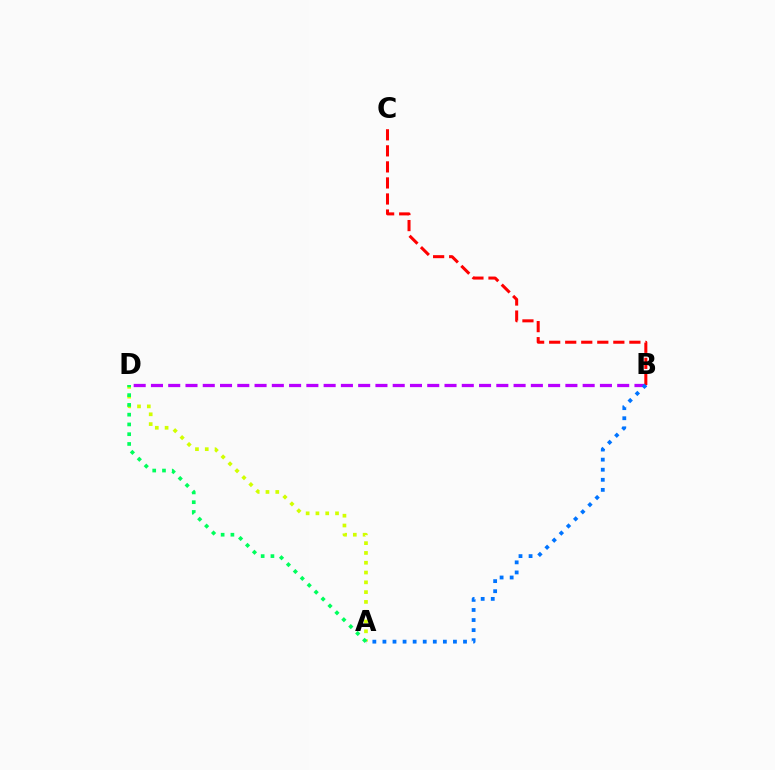{('B', 'D'): [{'color': '#b900ff', 'line_style': 'dashed', 'thickness': 2.35}], ('A', 'D'): [{'color': '#d1ff00', 'line_style': 'dotted', 'thickness': 2.66}, {'color': '#00ff5c', 'line_style': 'dotted', 'thickness': 2.65}], ('B', 'C'): [{'color': '#ff0000', 'line_style': 'dashed', 'thickness': 2.18}], ('A', 'B'): [{'color': '#0074ff', 'line_style': 'dotted', 'thickness': 2.74}]}